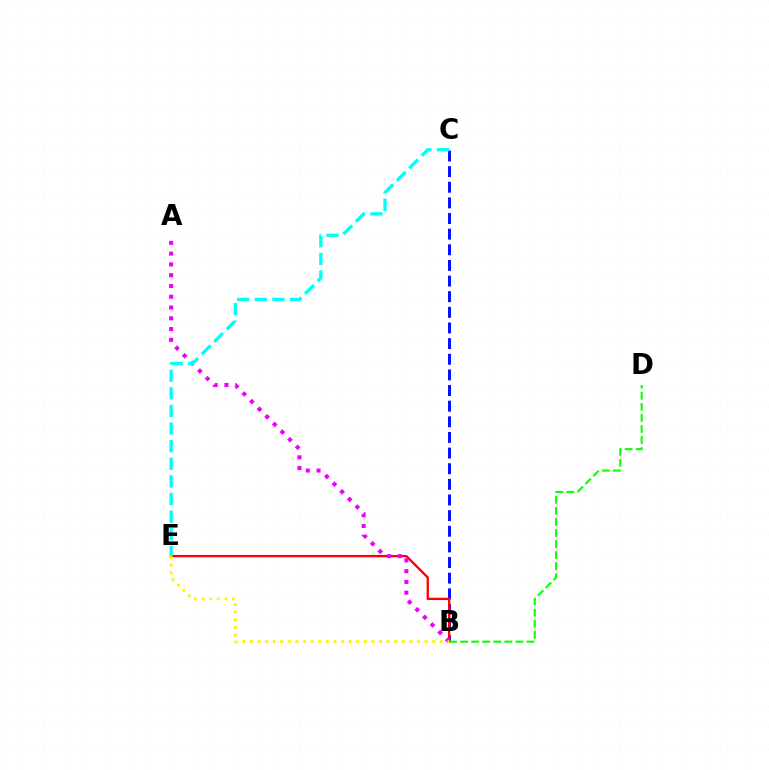{('B', 'C'): [{'color': '#0010ff', 'line_style': 'dashed', 'thickness': 2.12}], ('B', 'E'): [{'color': '#ff0000', 'line_style': 'solid', 'thickness': 1.67}, {'color': '#fcf500', 'line_style': 'dotted', 'thickness': 2.06}], ('A', 'B'): [{'color': '#ee00ff', 'line_style': 'dotted', 'thickness': 2.93}], ('B', 'D'): [{'color': '#08ff00', 'line_style': 'dashed', 'thickness': 1.5}], ('C', 'E'): [{'color': '#00fff6', 'line_style': 'dashed', 'thickness': 2.39}]}